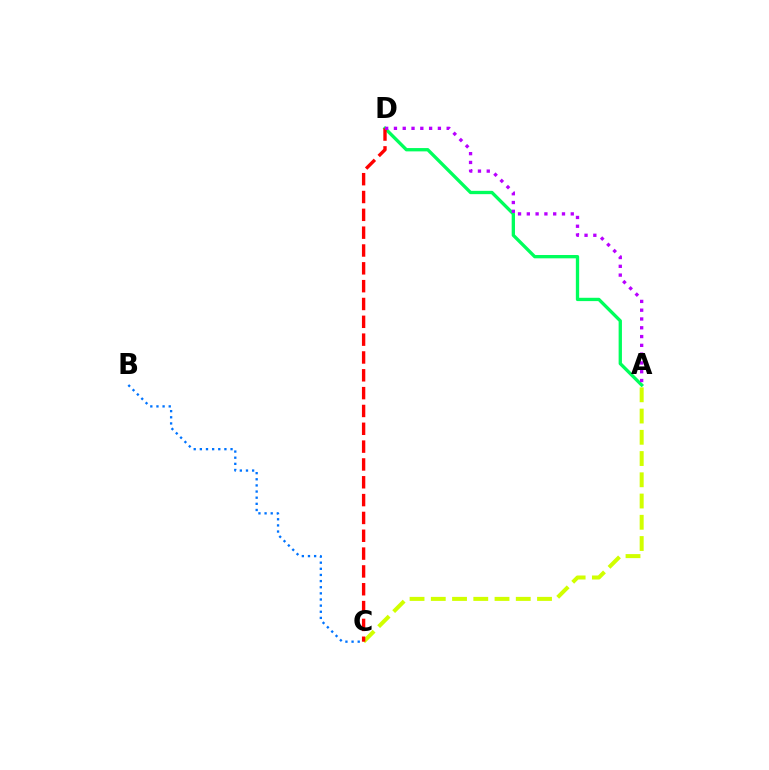{('B', 'C'): [{'color': '#0074ff', 'line_style': 'dotted', 'thickness': 1.67}], ('A', 'D'): [{'color': '#00ff5c', 'line_style': 'solid', 'thickness': 2.39}, {'color': '#b900ff', 'line_style': 'dotted', 'thickness': 2.39}], ('A', 'C'): [{'color': '#d1ff00', 'line_style': 'dashed', 'thickness': 2.89}], ('C', 'D'): [{'color': '#ff0000', 'line_style': 'dashed', 'thickness': 2.42}]}